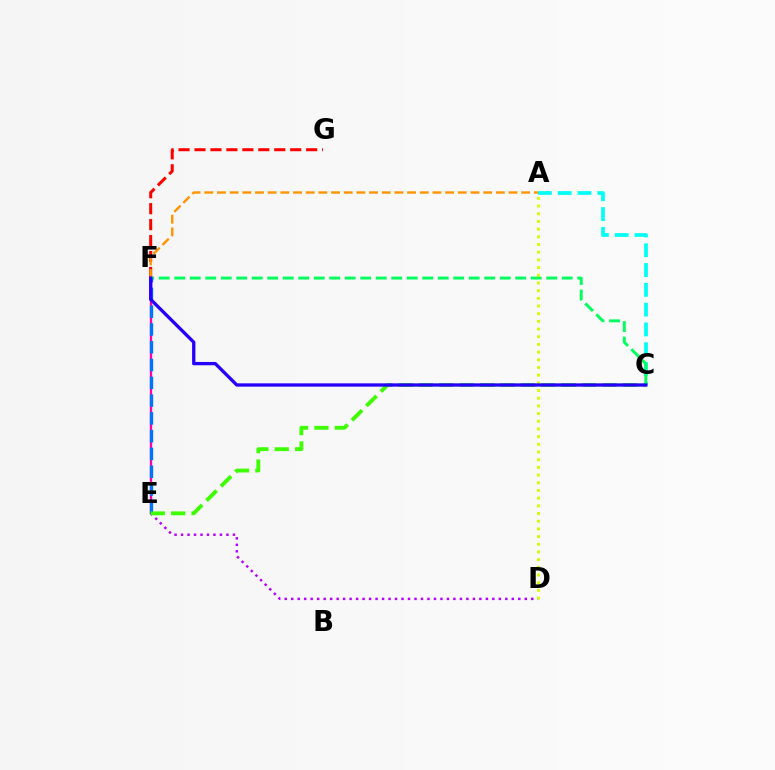{('A', 'C'): [{'color': '#00fff6', 'line_style': 'dashed', 'thickness': 2.69}], ('C', 'F'): [{'color': '#00ff5c', 'line_style': 'dashed', 'thickness': 2.11}, {'color': '#2500ff', 'line_style': 'solid', 'thickness': 2.39}], ('D', 'E'): [{'color': '#b900ff', 'line_style': 'dotted', 'thickness': 1.76}], ('E', 'F'): [{'color': '#ff00ac', 'line_style': 'solid', 'thickness': 1.68}, {'color': '#0074ff', 'line_style': 'dashed', 'thickness': 2.42}], ('A', 'D'): [{'color': '#d1ff00', 'line_style': 'dotted', 'thickness': 2.09}], ('F', 'G'): [{'color': '#ff0000', 'line_style': 'dashed', 'thickness': 2.17}], ('A', 'F'): [{'color': '#ff9400', 'line_style': 'dashed', 'thickness': 1.72}], ('C', 'E'): [{'color': '#3dff00', 'line_style': 'dashed', 'thickness': 2.77}]}